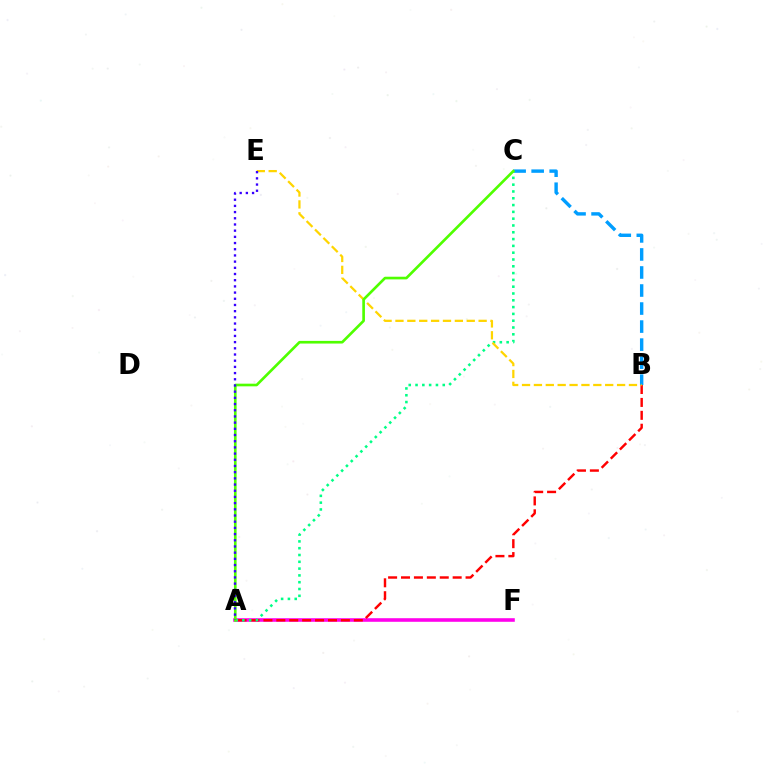{('B', 'C'): [{'color': '#009eff', 'line_style': 'dashed', 'thickness': 2.45}], ('A', 'F'): [{'color': '#ff00ed', 'line_style': 'solid', 'thickness': 2.58}], ('A', 'B'): [{'color': '#ff0000', 'line_style': 'dashed', 'thickness': 1.75}], ('A', 'C'): [{'color': '#00ff86', 'line_style': 'dotted', 'thickness': 1.85}, {'color': '#4fff00', 'line_style': 'solid', 'thickness': 1.91}], ('B', 'E'): [{'color': '#ffd500', 'line_style': 'dashed', 'thickness': 1.61}], ('A', 'E'): [{'color': '#3700ff', 'line_style': 'dotted', 'thickness': 1.68}]}